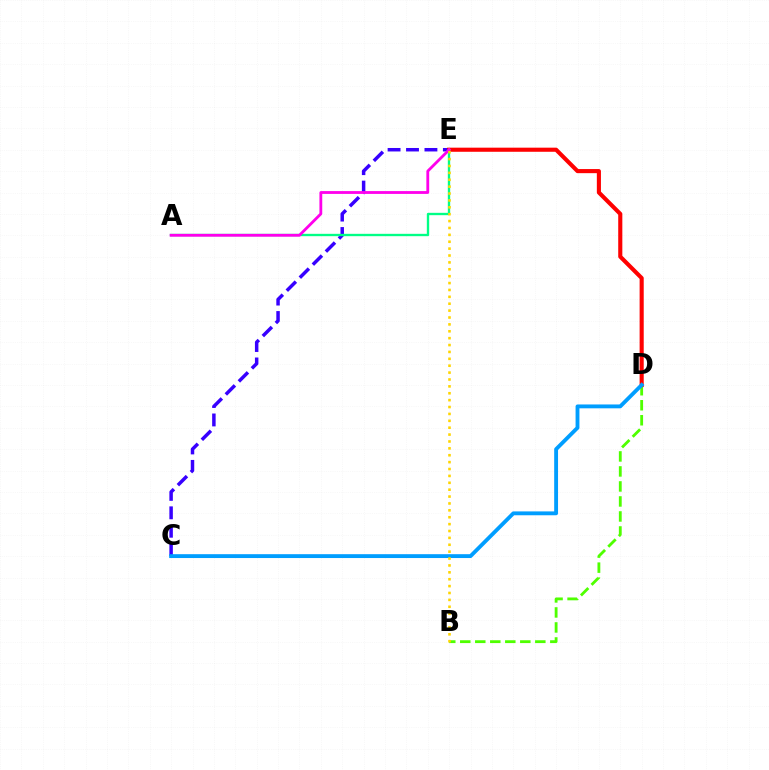{('B', 'D'): [{'color': '#4fff00', 'line_style': 'dashed', 'thickness': 2.04}], ('C', 'E'): [{'color': '#3700ff', 'line_style': 'dashed', 'thickness': 2.5}], ('D', 'E'): [{'color': '#ff0000', 'line_style': 'solid', 'thickness': 2.96}], ('C', 'D'): [{'color': '#009eff', 'line_style': 'solid', 'thickness': 2.77}], ('A', 'E'): [{'color': '#00ff86', 'line_style': 'solid', 'thickness': 1.69}, {'color': '#ff00ed', 'line_style': 'solid', 'thickness': 2.03}], ('B', 'E'): [{'color': '#ffd500', 'line_style': 'dotted', 'thickness': 1.87}]}